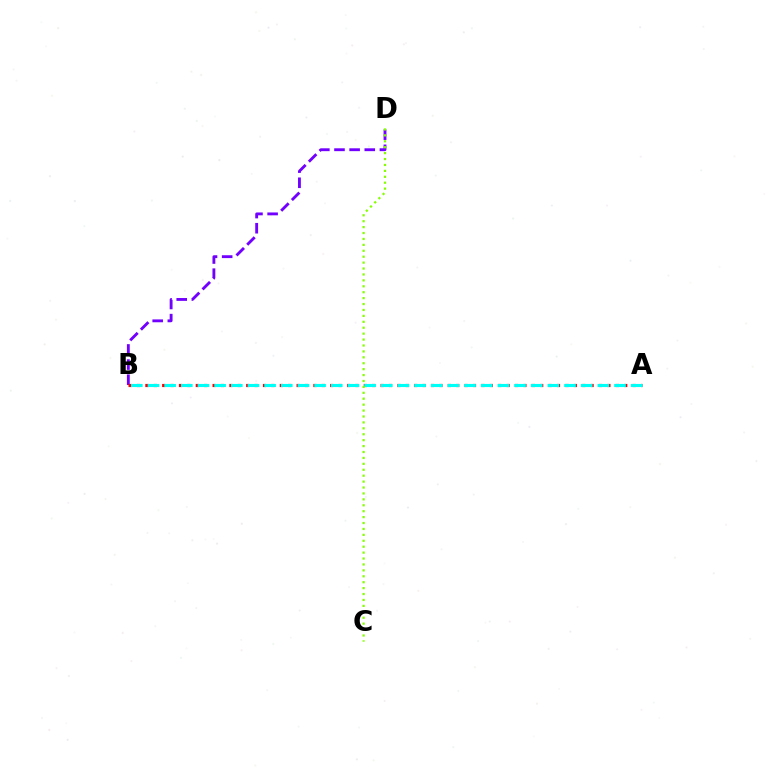{('B', 'D'): [{'color': '#7200ff', 'line_style': 'dashed', 'thickness': 2.06}], ('A', 'B'): [{'color': '#ff0000', 'line_style': 'dotted', 'thickness': 2.28}, {'color': '#00fff6', 'line_style': 'dashed', 'thickness': 2.26}], ('C', 'D'): [{'color': '#84ff00', 'line_style': 'dotted', 'thickness': 1.61}]}